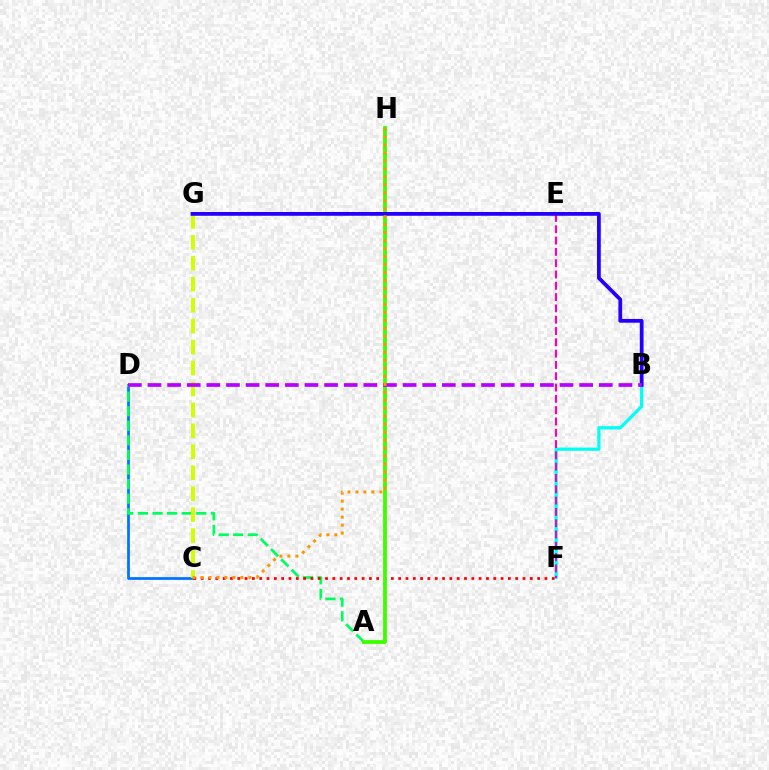{('B', 'F'): [{'color': '#00fff6', 'line_style': 'solid', 'thickness': 2.34}], ('C', 'D'): [{'color': '#0074ff', 'line_style': 'solid', 'thickness': 1.99}], ('A', 'D'): [{'color': '#00ff5c', 'line_style': 'dashed', 'thickness': 1.98}], ('C', 'F'): [{'color': '#ff0000', 'line_style': 'dotted', 'thickness': 1.99}], ('E', 'F'): [{'color': '#ff00ac', 'line_style': 'dashed', 'thickness': 1.54}], ('C', 'G'): [{'color': '#d1ff00', 'line_style': 'dashed', 'thickness': 2.85}], ('A', 'H'): [{'color': '#3dff00', 'line_style': 'solid', 'thickness': 2.75}], ('B', 'G'): [{'color': '#2500ff', 'line_style': 'solid', 'thickness': 2.72}], ('B', 'D'): [{'color': '#b900ff', 'line_style': 'dashed', 'thickness': 2.67}], ('C', 'H'): [{'color': '#ff9400', 'line_style': 'dotted', 'thickness': 2.17}]}